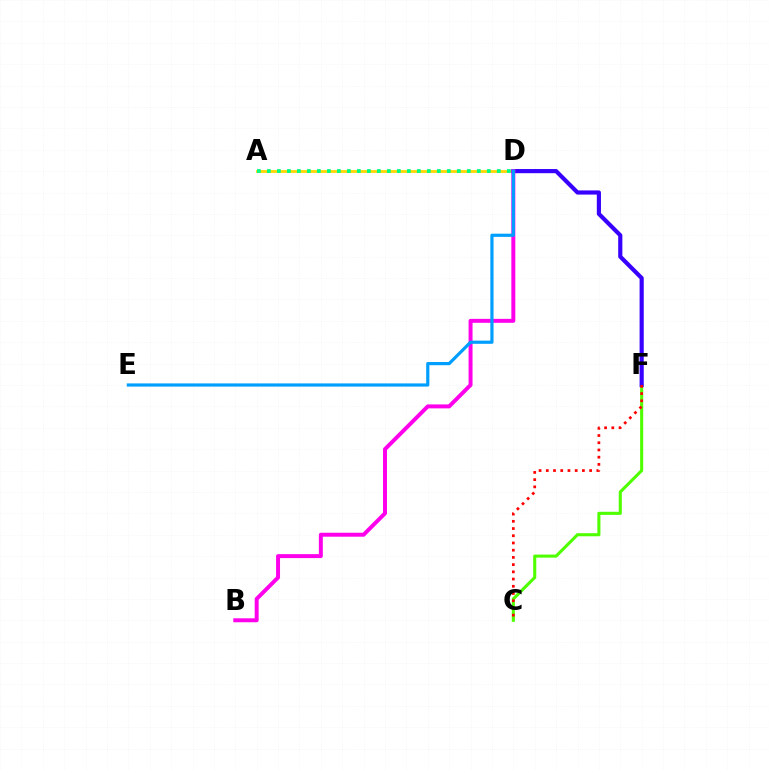{('C', 'F'): [{'color': '#4fff00', 'line_style': 'solid', 'thickness': 2.22}, {'color': '#ff0000', 'line_style': 'dotted', 'thickness': 1.96}], ('A', 'D'): [{'color': '#ffd500', 'line_style': 'solid', 'thickness': 2.0}, {'color': '#00ff86', 'line_style': 'dotted', 'thickness': 2.72}], ('D', 'F'): [{'color': '#3700ff', 'line_style': 'solid', 'thickness': 2.99}], ('B', 'D'): [{'color': '#ff00ed', 'line_style': 'solid', 'thickness': 2.85}], ('D', 'E'): [{'color': '#009eff', 'line_style': 'solid', 'thickness': 2.3}]}